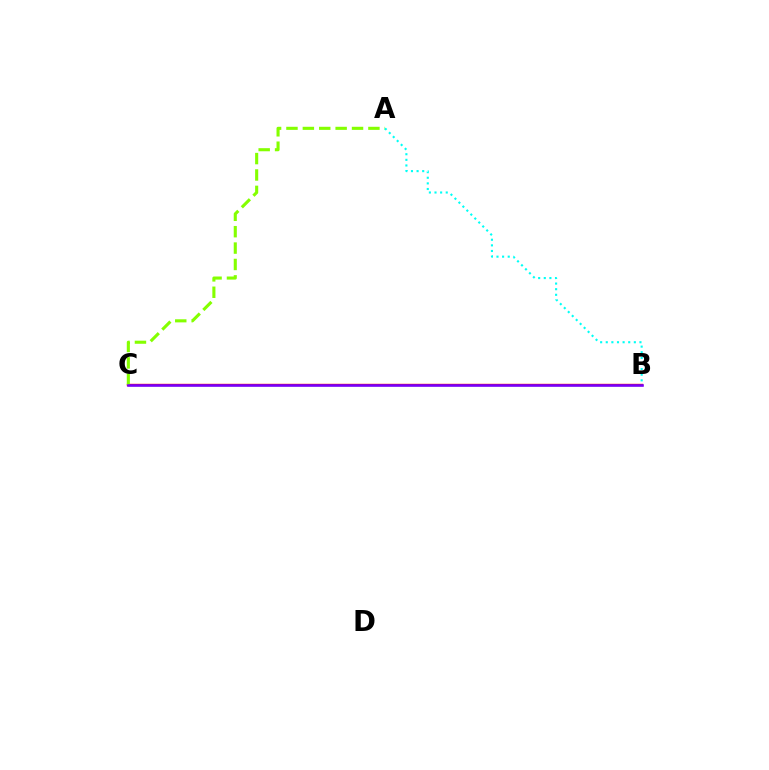{('B', 'C'): [{'color': '#ff0000', 'line_style': 'solid', 'thickness': 1.71}, {'color': '#7200ff', 'line_style': 'solid', 'thickness': 1.85}], ('A', 'C'): [{'color': '#84ff00', 'line_style': 'dashed', 'thickness': 2.23}], ('A', 'B'): [{'color': '#00fff6', 'line_style': 'dotted', 'thickness': 1.53}]}